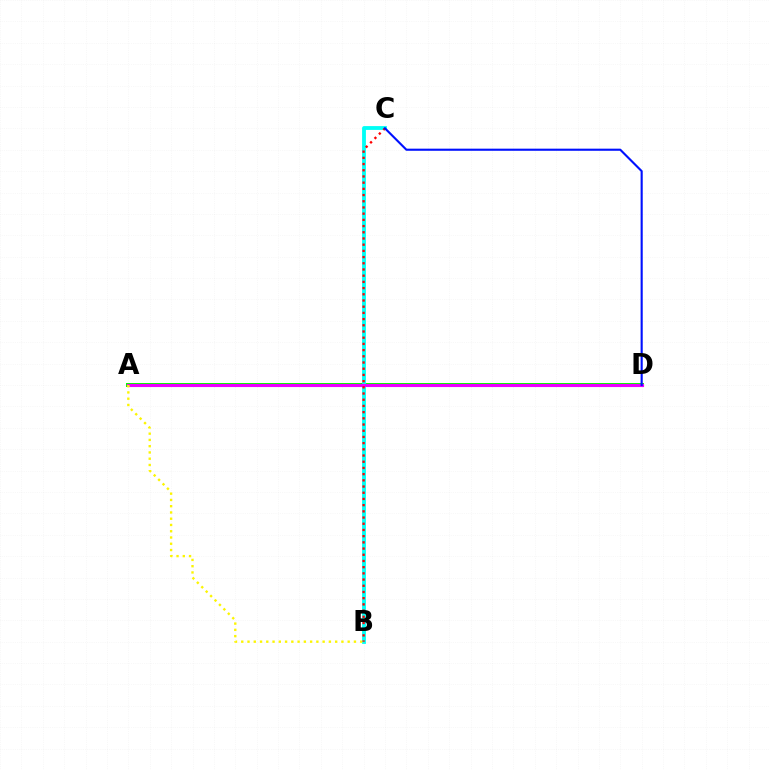{('A', 'D'): [{'color': '#08ff00', 'line_style': 'solid', 'thickness': 2.89}, {'color': '#ee00ff', 'line_style': 'solid', 'thickness': 2.23}], ('B', 'C'): [{'color': '#00fff6', 'line_style': 'solid', 'thickness': 2.75}, {'color': '#ff0000', 'line_style': 'dotted', 'thickness': 1.69}], ('A', 'B'): [{'color': '#fcf500', 'line_style': 'dotted', 'thickness': 1.7}], ('C', 'D'): [{'color': '#0010ff', 'line_style': 'solid', 'thickness': 1.53}]}